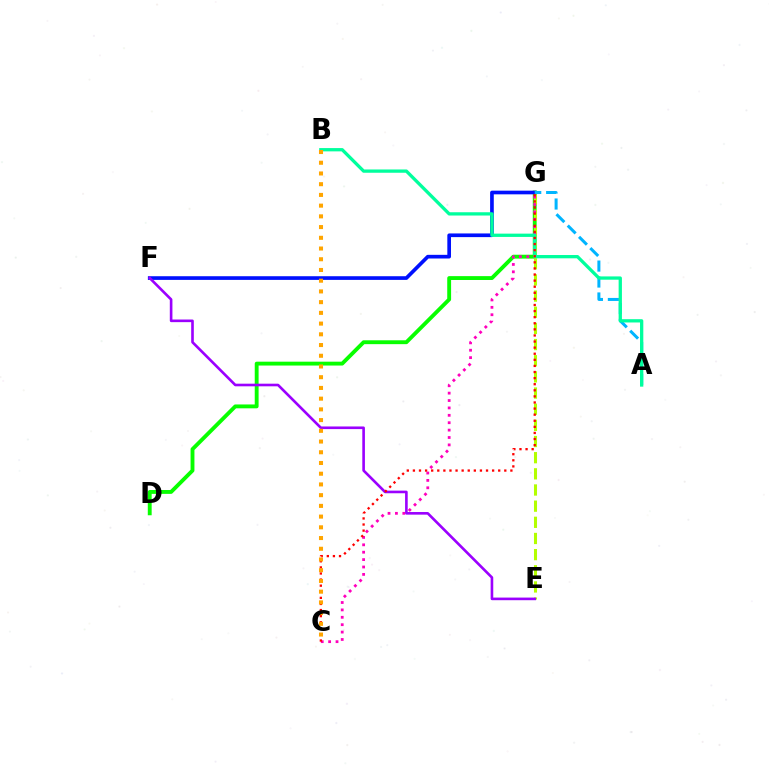{('D', 'G'): [{'color': '#08ff00', 'line_style': 'solid', 'thickness': 2.78}], ('E', 'G'): [{'color': '#b3ff00', 'line_style': 'dashed', 'thickness': 2.2}], ('F', 'G'): [{'color': '#0010ff', 'line_style': 'solid', 'thickness': 2.64}], ('A', 'G'): [{'color': '#00b5ff', 'line_style': 'dashed', 'thickness': 2.17}], ('C', 'G'): [{'color': '#ff00bd', 'line_style': 'dotted', 'thickness': 2.01}, {'color': '#ff0000', 'line_style': 'dotted', 'thickness': 1.66}], ('A', 'B'): [{'color': '#00ff9d', 'line_style': 'solid', 'thickness': 2.37}], ('E', 'F'): [{'color': '#9b00ff', 'line_style': 'solid', 'thickness': 1.89}], ('B', 'C'): [{'color': '#ffa500', 'line_style': 'dotted', 'thickness': 2.91}]}